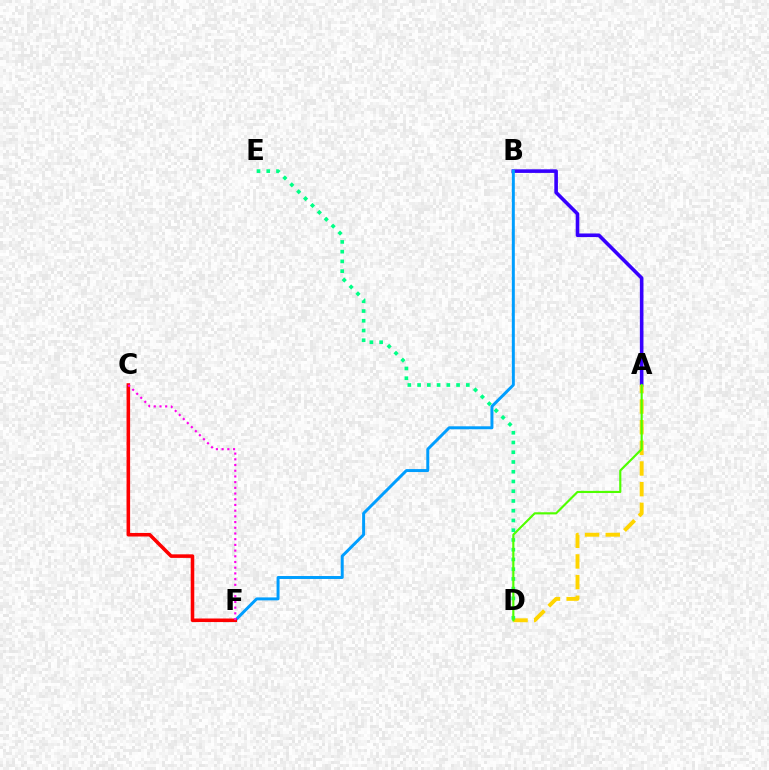{('A', 'B'): [{'color': '#3700ff', 'line_style': 'solid', 'thickness': 2.59}], ('B', 'F'): [{'color': '#009eff', 'line_style': 'solid', 'thickness': 2.13}], ('A', 'D'): [{'color': '#ffd500', 'line_style': 'dashed', 'thickness': 2.81}, {'color': '#4fff00', 'line_style': 'solid', 'thickness': 1.55}], ('C', 'F'): [{'color': '#ff0000', 'line_style': 'solid', 'thickness': 2.56}, {'color': '#ff00ed', 'line_style': 'dotted', 'thickness': 1.55}], ('D', 'E'): [{'color': '#00ff86', 'line_style': 'dotted', 'thickness': 2.65}]}